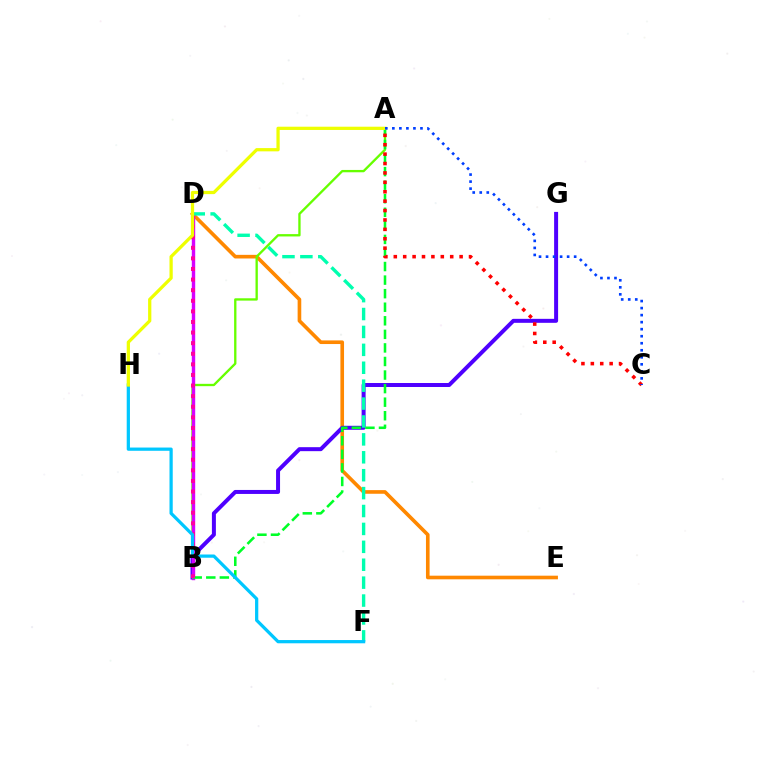{('D', 'E'): [{'color': '#ff8800', 'line_style': 'solid', 'thickness': 2.62}], ('A', 'B'): [{'color': '#66ff00', 'line_style': 'solid', 'thickness': 1.68}, {'color': '#00ff27', 'line_style': 'dashed', 'thickness': 1.84}], ('B', 'G'): [{'color': '#4f00ff', 'line_style': 'solid', 'thickness': 2.87}], ('B', 'D'): [{'color': '#d600ff', 'line_style': 'solid', 'thickness': 2.45}, {'color': '#ff00a0', 'line_style': 'dotted', 'thickness': 2.88}], ('D', 'F'): [{'color': '#00ffaf', 'line_style': 'dashed', 'thickness': 2.43}], ('F', 'H'): [{'color': '#00c7ff', 'line_style': 'solid', 'thickness': 2.33}], ('A', 'C'): [{'color': '#ff0000', 'line_style': 'dotted', 'thickness': 2.55}, {'color': '#003fff', 'line_style': 'dotted', 'thickness': 1.91}], ('A', 'H'): [{'color': '#eeff00', 'line_style': 'solid', 'thickness': 2.34}]}